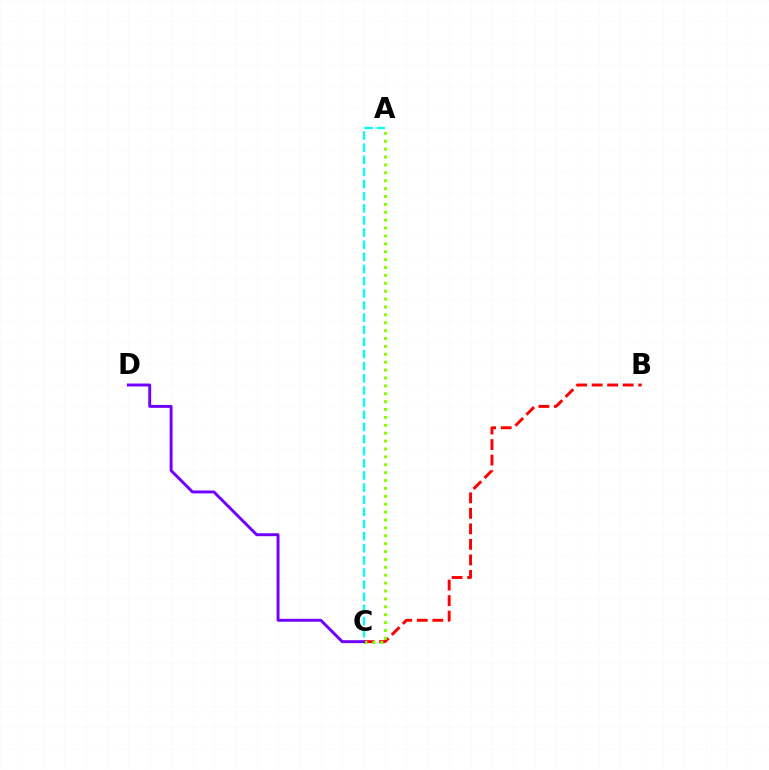{('B', 'C'): [{'color': '#ff0000', 'line_style': 'dashed', 'thickness': 2.11}], ('A', 'C'): [{'color': '#84ff00', 'line_style': 'dotted', 'thickness': 2.14}, {'color': '#00fff6', 'line_style': 'dashed', 'thickness': 1.65}], ('C', 'D'): [{'color': '#7200ff', 'line_style': 'solid', 'thickness': 2.11}]}